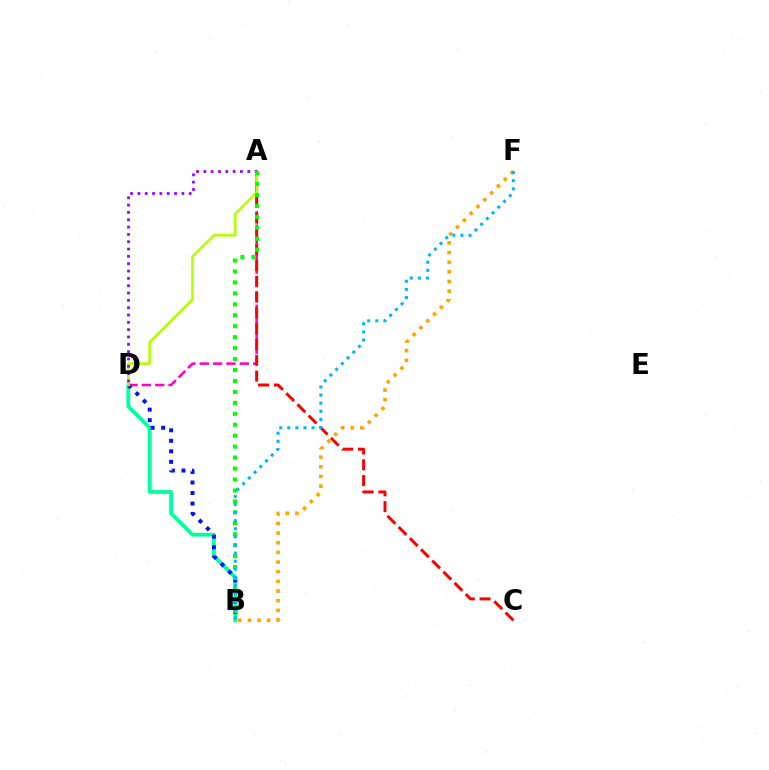{('B', 'D'): [{'color': '#00ff9d', 'line_style': 'solid', 'thickness': 2.71}, {'color': '#0010ff', 'line_style': 'dotted', 'thickness': 2.86}], ('A', 'D'): [{'color': '#ff00bd', 'line_style': 'dashed', 'thickness': 1.81}, {'color': '#b3ff00', 'line_style': 'solid', 'thickness': 1.88}, {'color': '#9b00ff', 'line_style': 'dotted', 'thickness': 1.99}], ('A', 'C'): [{'color': '#ff0000', 'line_style': 'dashed', 'thickness': 2.15}], ('B', 'F'): [{'color': '#ffa500', 'line_style': 'dotted', 'thickness': 2.62}, {'color': '#00b5ff', 'line_style': 'dotted', 'thickness': 2.2}], ('A', 'B'): [{'color': '#08ff00', 'line_style': 'dotted', 'thickness': 2.97}]}